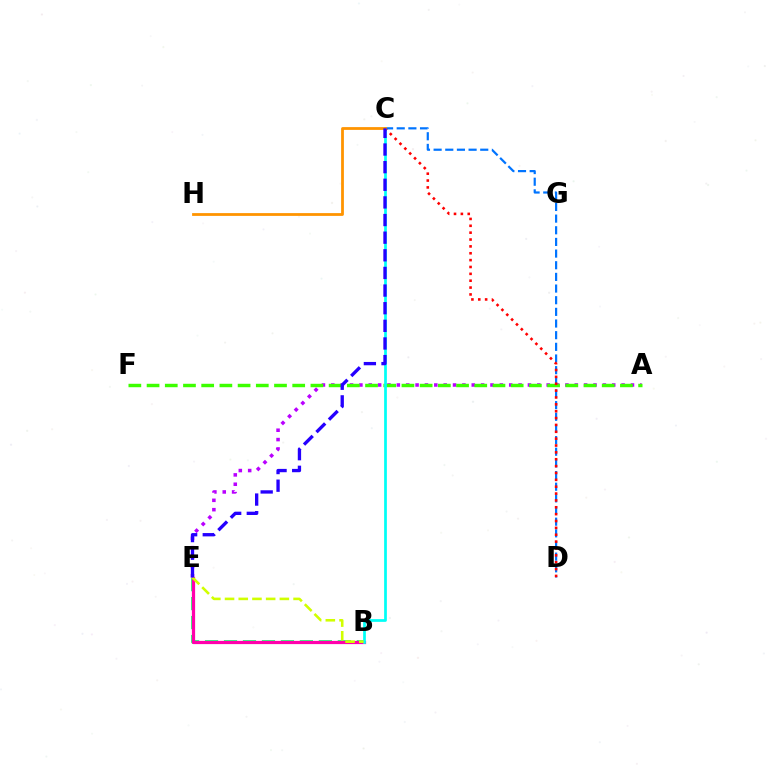{('C', 'D'): [{'color': '#0074ff', 'line_style': 'dashed', 'thickness': 1.58}, {'color': '#ff0000', 'line_style': 'dotted', 'thickness': 1.86}], ('A', 'E'): [{'color': '#b900ff', 'line_style': 'dotted', 'thickness': 2.54}], ('A', 'F'): [{'color': '#3dff00', 'line_style': 'dashed', 'thickness': 2.47}], ('B', 'E'): [{'color': '#00ff5c', 'line_style': 'dashed', 'thickness': 2.58}, {'color': '#ff00ac', 'line_style': 'solid', 'thickness': 2.32}, {'color': '#d1ff00', 'line_style': 'dashed', 'thickness': 1.86}], ('B', 'C'): [{'color': '#00fff6', 'line_style': 'solid', 'thickness': 1.97}], ('C', 'H'): [{'color': '#ff9400', 'line_style': 'solid', 'thickness': 2.01}], ('C', 'E'): [{'color': '#2500ff', 'line_style': 'dashed', 'thickness': 2.4}]}